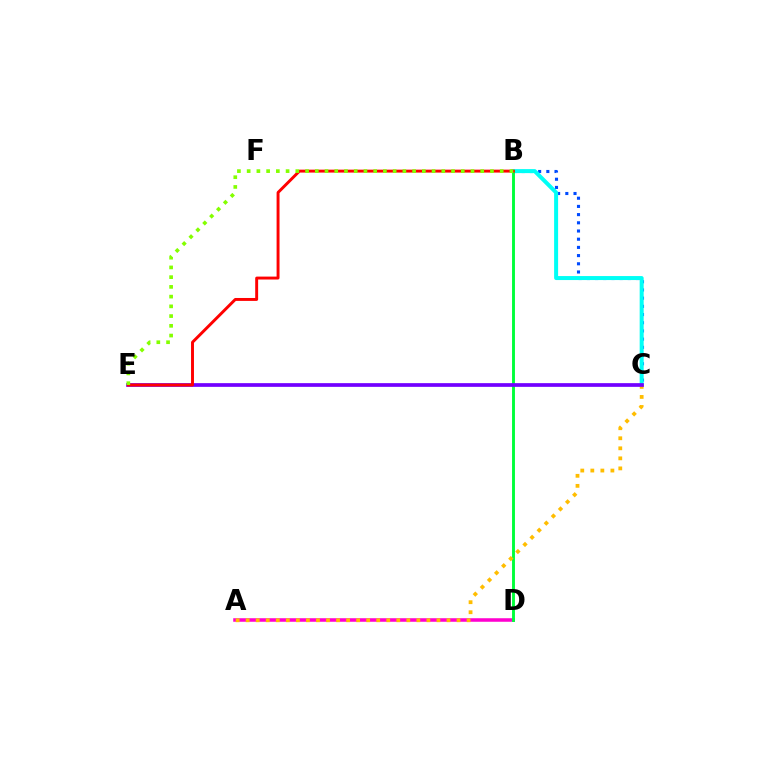{('B', 'C'): [{'color': '#004bff', 'line_style': 'dotted', 'thickness': 2.23}, {'color': '#00fff6', 'line_style': 'solid', 'thickness': 2.88}], ('A', 'D'): [{'color': '#ff00cf', 'line_style': 'solid', 'thickness': 2.55}], ('B', 'D'): [{'color': '#00ff39', 'line_style': 'solid', 'thickness': 2.09}], ('A', 'C'): [{'color': '#ffbd00', 'line_style': 'dotted', 'thickness': 2.73}], ('C', 'E'): [{'color': '#7200ff', 'line_style': 'solid', 'thickness': 2.67}], ('B', 'E'): [{'color': '#ff0000', 'line_style': 'solid', 'thickness': 2.11}, {'color': '#84ff00', 'line_style': 'dotted', 'thickness': 2.64}]}